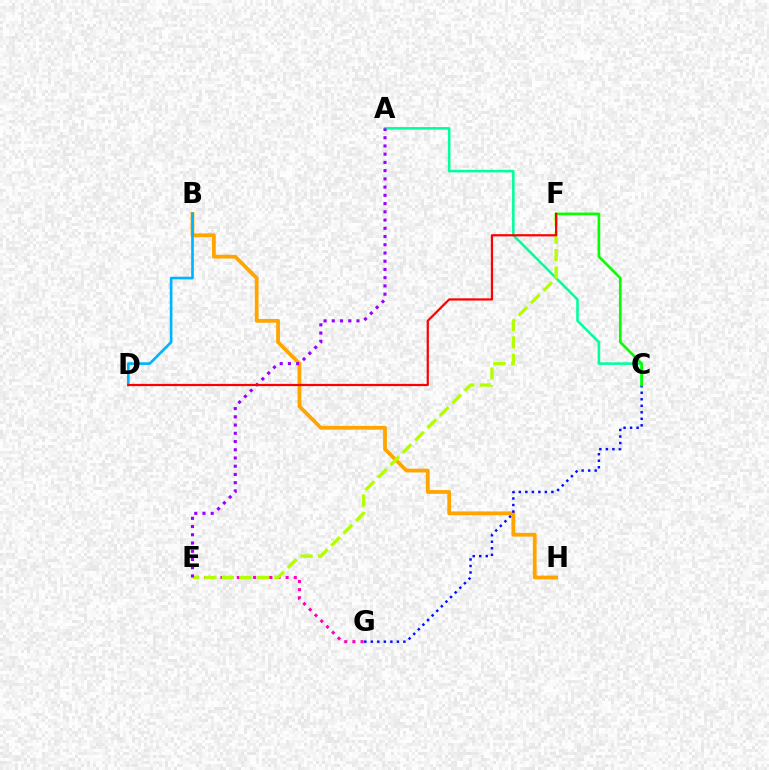{('B', 'H'): [{'color': '#ffa500', 'line_style': 'solid', 'thickness': 2.72}], ('A', 'C'): [{'color': '#00ff9d', 'line_style': 'solid', 'thickness': 1.85}], ('E', 'G'): [{'color': '#ff00bd', 'line_style': 'dotted', 'thickness': 2.21}], ('E', 'F'): [{'color': '#b3ff00', 'line_style': 'dashed', 'thickness': 2.38}], ('A', 'E'): [{'color': '#9b00ff', 'line_style': 'dotted', 'thickness': 2.24}], ('B', 'D'): [{'color': '#00b5ff', 'line_style': 'solid', 'thickness': 1.92}], ('C', 'G'): [{'color': '#0010ff', 'line_style': 'dotted', 'thickness': 1.77}], ('C', 'F'): [{'color': '#08ff00', 'line_style': 'solid', 'thickness': 1.92}], ('D', 'F'): [{'color': '#ff0000', 'line_style': 'solid', 'thickness': 1.6}]}